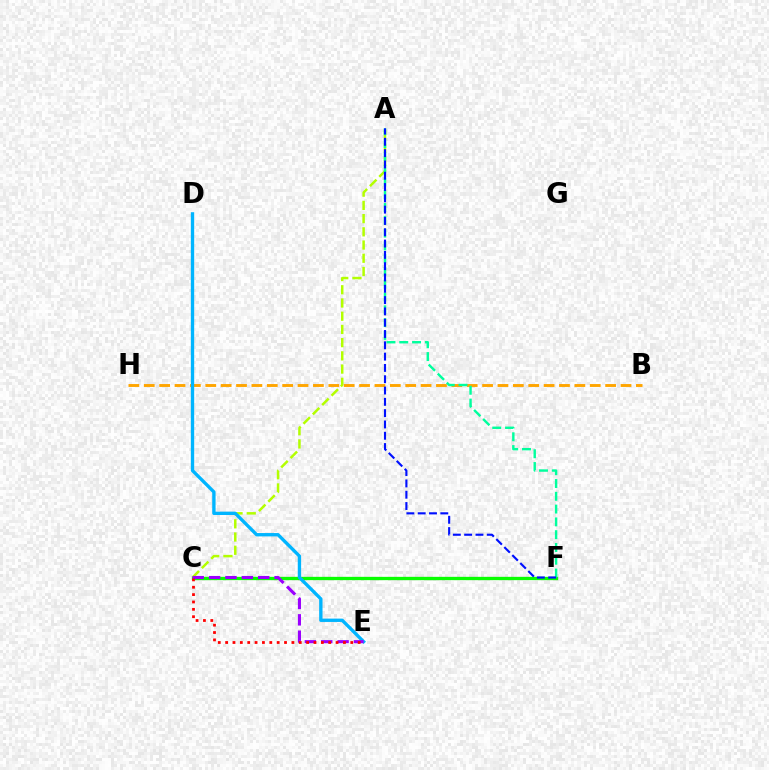{('A', 'C'): [{'color': '#b3ff00', 'line_style': 'dashed', 'thickness': 1.8}], ('B', 'H'): [{'color': '#ffa500', 'line_style': 'dashed', 'thickness': 2.09}], ('C', 'F'): [{'color': '#ff00bd', 'line_style': 'dashed', 'thickness': 2.2}, {'color': '#08ff00', 'line_style': 'solid', 'thickness': 2.37}], ('A', 'F'): [{'color': '#00ff9d', 'line_style': 'dashed', 'thickness': 1.74}, {'color': '#0010ff', 'line_style': 'dashed', 'thickness': 1.54}], ('D', 'E'): [{'color': '#00b5ff', 'line_style': 'solid', 'thickness': 2.41}], ('C', 'E'): [{'color': '#9b00ff', 'line_style': 'dashed', 'thickness': 2.22}, {'color': '#ff0000', 'line_style': 'dotted', 'thickness': 2.0}]}